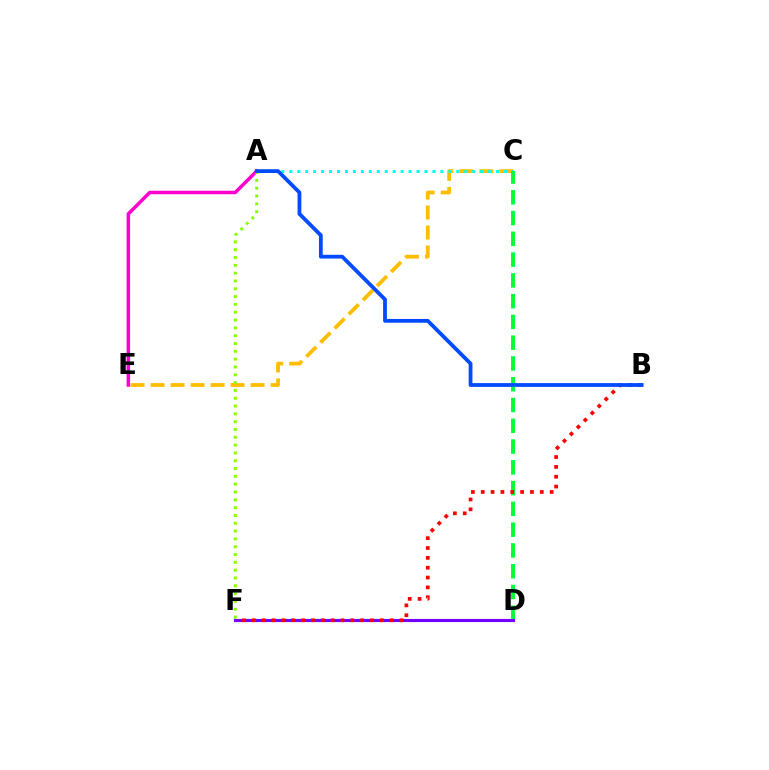{('C', 'E'): [{'color': '#ffbd00', 'line_style': 'dashed', 'thickness': 2.72}], ('A', 'C'): [{'color': '#00fff6', 'line_style': 'dotted', 'thickness': 2.16}], ('C', 'D'): [{'color': '#00ff39', 'line_style': 'dashed', 'thickness': 2.82}], ('A', 'E'): [{'color': '#ff00cf', 'line_style': 'solid', 'thickness': 2.51}], ('D', 'F'): [{'color': '#7200ff', 'line_style': 'solid', 'thickness': 2.25}], ('B', 'F'): [{'color': '#ff0000', 'line_style': 'dotted', 'thickness': 2.68}], ('A', 'F'): [{'color': '#84ff00', 'line_style': 'dotted', 'thickness': 2.12}], ('A', 'B'): [{'color': '#004bff', 'line_style': 'solid', 'thickness': 2.72}]}